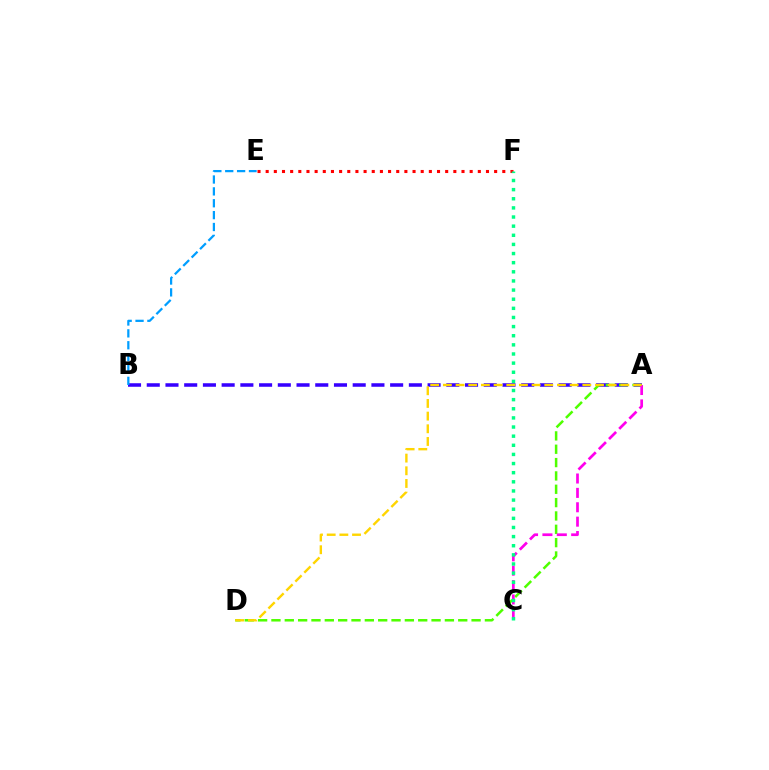{('A', 'B'): [{'color': '#3700ff', 'line_style': 'dashed', 'thickness': 2.54}], ('A', 'D'): [{'color': '#4fff00', 'line_style': 'dashed', 'thickness': 1.81}, {'color': '#ffd500', 'line_style': 'dashed', 'thickness': 1.72}], ('E', 'F'): [{'color': '#ff0000', 'line_style': 'dotted', 'thickness': 2.22}], ('B', 'E'): [{'color': '#009eff', 'line_style': 'dashed', 'thickness': 1.61}], ('A', 'C'): [{'color': '#ff00ed', 'line_style': 'dashed', 'thickness': 1.95}], ('C', 'F'): [{'color': '#00ff86', 'line_style': 'dotted', 'thickness': 2.48}]}